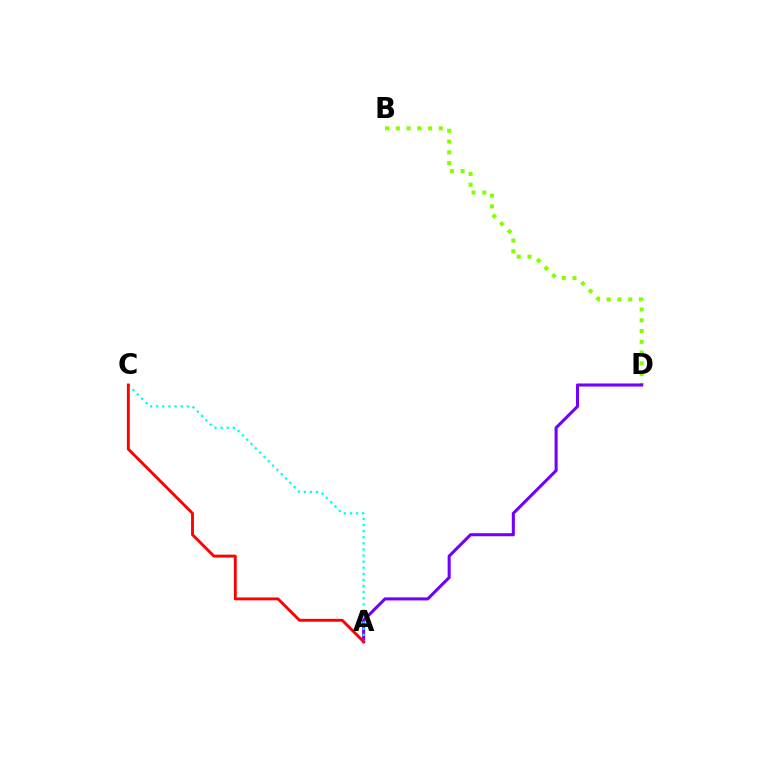{('B', 'D'): [{'color': '#84ff00', 'line_style': 'dotted', 'thickness': 2.92}], ('A', 'D'): [{'color': '#7200ff', 'line_style': 'solid', 'thickness': 2.2}], ('A', 'C'): [{'color': '#00fff6', 'line_style': 'dotted', 'thickness': 1.66}, {'color': '#ff0000', 'line_style': 'solid', 'thickness': 2.08}]}